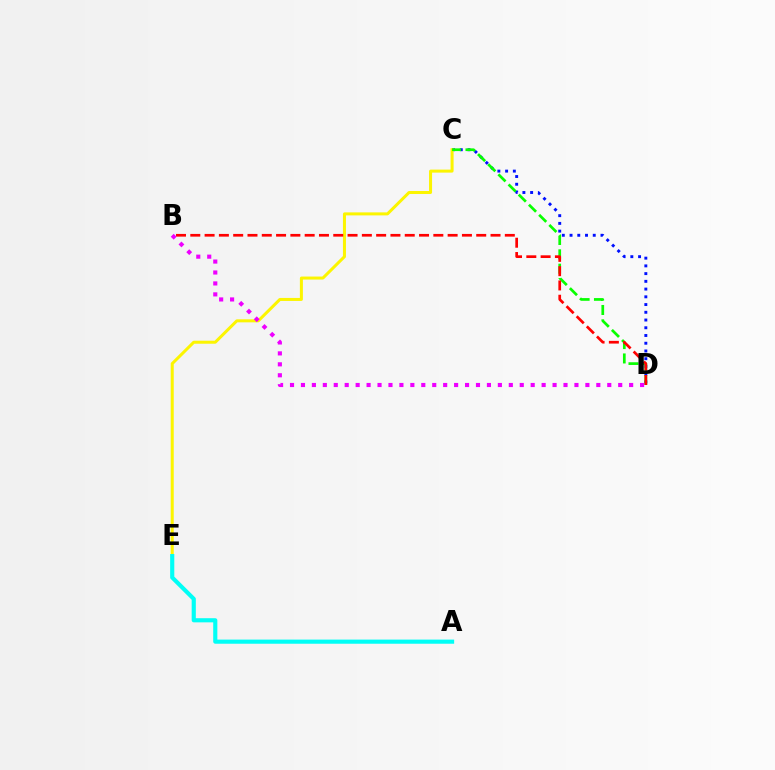{('C', 'D'): [{'color': '#0010ff', 'line_style': 'dotted', 'thickness': 2.1}, {'color': '#08ff00', 'line_style': 'dashed', 'thickness': 1.95}], ('C', 'E'): [{'color': '#fcf500', 'line_style': 'solid', 'thickness': 2.17}], ('B', 'D'): [{'color': '#ff0000', 'line_style': 'dashed', 'thickness': 1.94}, {'color': '#ee00ff', 'line_style': 'dotted', 'thickness': 2.97}], ('A', 'E'): [{'color': '#00fff6', 'line_style': 'solid', 'thickness': 2.98}]}